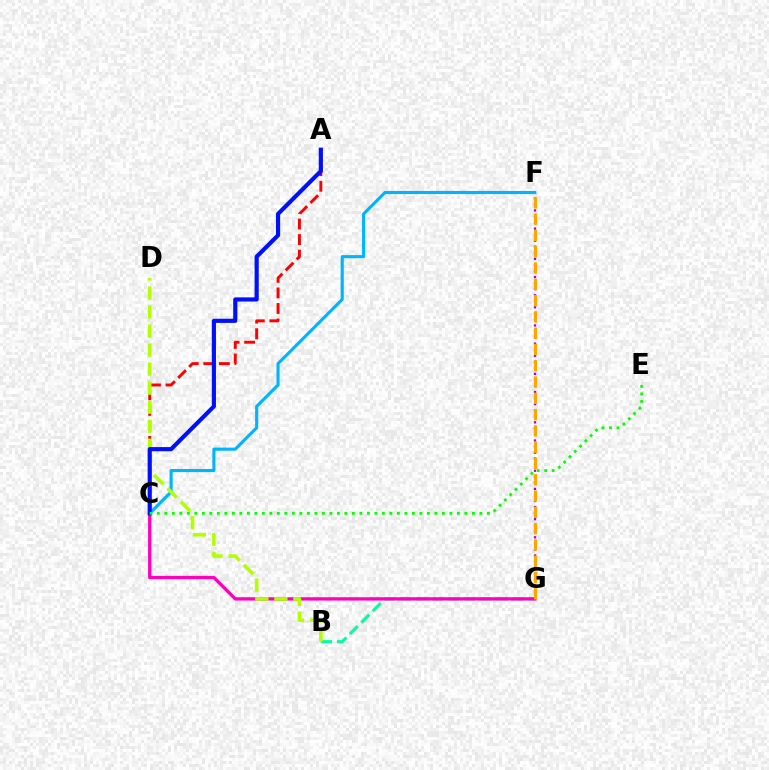{('B', 'G'): [{'color': '#00ff9d', 'line_style': 'dashed', 'thickness': 2.19}], ('A', 'C'): [{'color': '#ff0000', 'line_style': 'dashed', 'thickness': 2.11}, {'color': '#0010ff', 'line_style': 'solid', 'thickness': 2.99}], ('C', 'G'): [{'color': '#ff00bd', 'line_style': 'solid', 'thickness': 2.37}], ('F', 'G'): [{'color': '#9b00ff', 'line_style': 'dotted', 'thickness': 1.64}, {'color': '#ffa500', 'line_style': 'dashed', 'thickness': 2.21}], ('C', 'F'): [{'color': '#00b5ff', 'line_style': 'solid', 'thickness': 2.25}], ('B', 'D'): [{'color': '#b3ff00', 'line_style': 'dashed', 'thickness': 2.58}], ('C', 'E'): [{'color': '#08ff00', 'line_style': 'dotted', 'thickness': 2.04}]}